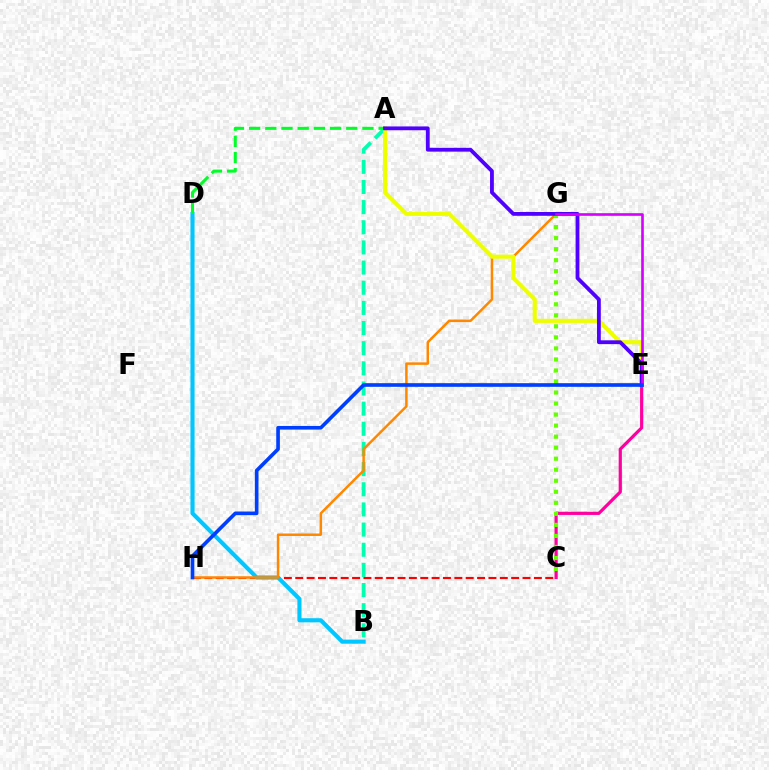{('A', 'B'): [{'color': '#00ffaf', 'line_style': 'dashed', 'thickness': 2.74}], ('C', 'H'): [{'color': '#ff0000', 'line_style': 'dashed', 'thickness': 1.54}], ('C', 'E'): [{'color': '#ff00a0', 'line_style': 'solid', 'thickness': 2.31}], ('B', 'D'): [{'color': '#00c7ff', 'line_style': 'solid', 'thickness': 2.96}], ('G', 'H'): [{'color': '#ff8800', 'line_style': 'solid', 'thickness': 1.79}], ('C', 'G'): [{'color': '#66ff00', 'line_style': 'dotted', 'thickness': 3.0}], ('A', 'E'): [{'color': '#eeff00', 'line_style': 'solid', 'thickness': 2.95}, {'color': '#4f00ff', 'line_style': 'solid', 'thickness': 2.74}], ('A', 'D'): [{'color': '#00ff27', 'line_style': 'dashed', 'thickness': 2.2}], ('E', 'G'): [{'color': '#d600ff', 'line_style': 'solid', 'thickness': 1.9}], ('E', 'H'): [{'color': '#003fff', 'line_style': 'solid', 'thickness': 2.62}]}